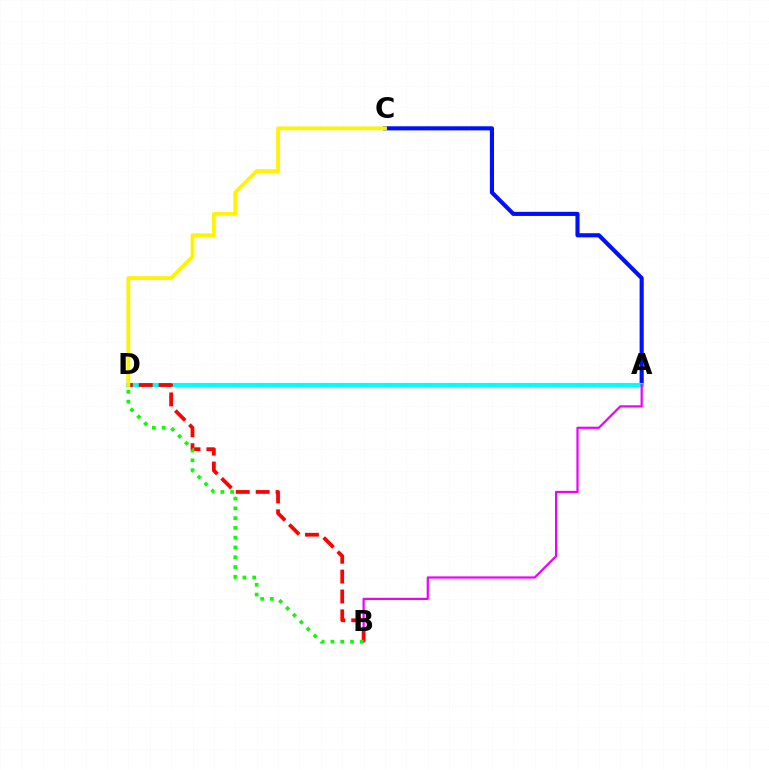{('A', 'C'): [{'color': '#0010ff', 'line_style': 'solid', 'thickness': 2.97}], ('A', 'D'): [{'color': '#00fff6', 'line_style': 'solid', 'thickness': 3.0}], ('A', 'B'): [{'color': '#ee00ff', 'line_style': 'solid', 'thickness': 1.59}], ('B', 'D'): [{'color': '#ff0000', 'line_style': 'dashed', 'thickness': 2.7}, {'color': '#08ff00', 'line_style': 'dotted', 'thickness': 2.66}], ('C', 'D'): [{'color': '#fcf500', 'line_style': 'solid', 'thickness': 2.75}]}